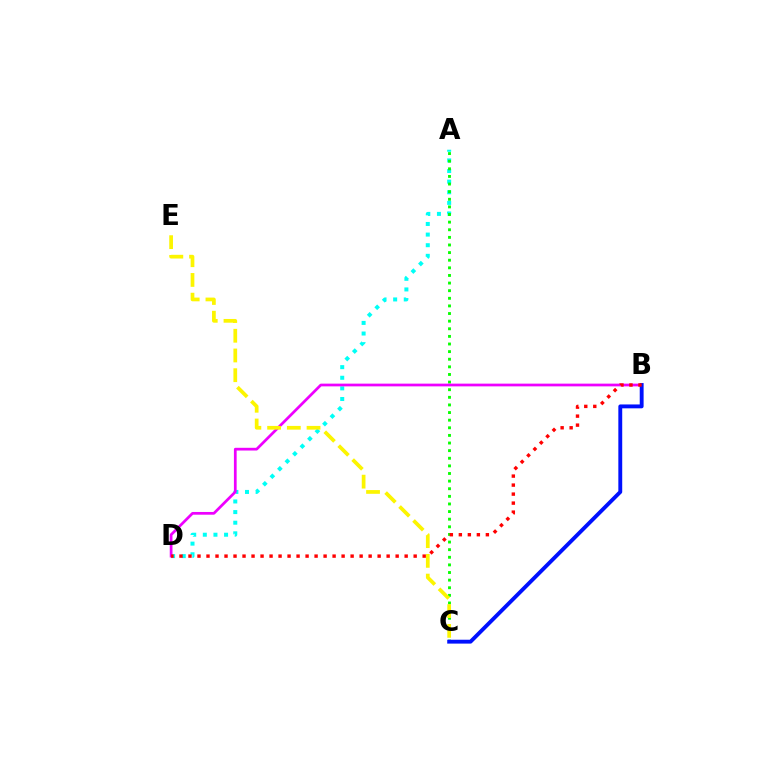{('A', 'D'): [{'color': '#00fff6', 'line_style': 'dotted', 'thickness': 2.89}], ('A', 'C'): [{'color': '#08ff00', 'line_style': 'dotted', 'thickness': 2.07}], ('B', 'D'): [{'color': '#ee00ff', 'line_style': 'solid', 'thickness': 1.97}, {'color': '#ff0000', 'line_style': 'dotted', 'thickness': 2.45}], ('B', 'C'): [{'color': '#0010ff', 'line_style': 'solid', 'thickness': 2.79}], ('C', 'E'): [{'color': '#fcf500', 'line_style': 'dashed', 'thickness': 2.68}]}